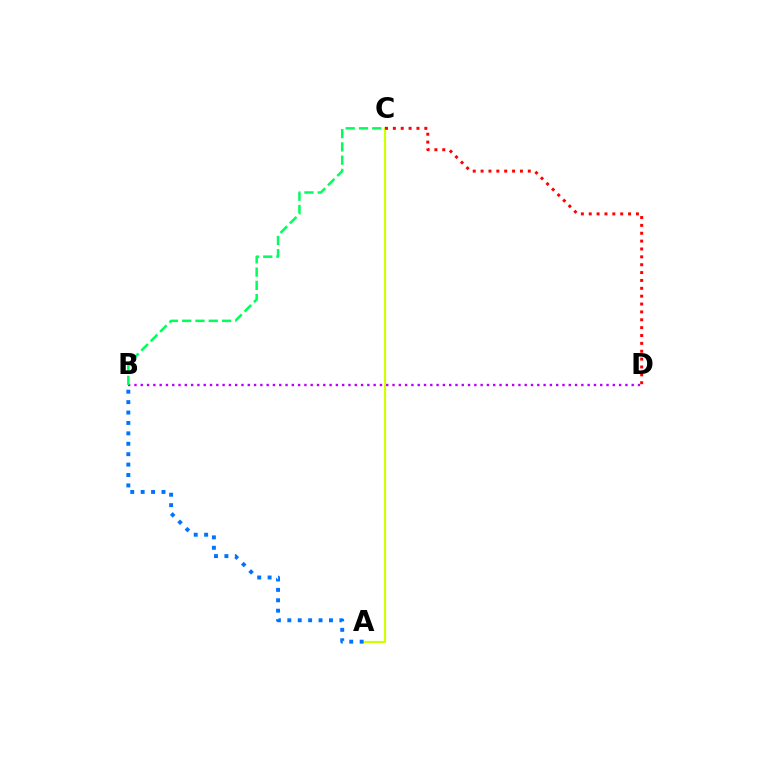{('A', 'C'): [{'color': '#d1ff00', 'line_style': 'solid', 'thickness': 1.57}], ('B', 'D'): [{'color': '#b900ff', 'line_style': 'dotted', 'thickness': 1.71}], ('A', 'B'): [{'color': '#0074ff', 'line_style': 'dotted', 'thickness': 2.83}], ('C', 'D'): [{'color': '#ff0000', 'line_style': 'dotted', 'thickness': 2.14}], ('B', 'C'): [{'color': '#00ff5c', 'line_style': 'dashed', 'thickness': 1.8}]}